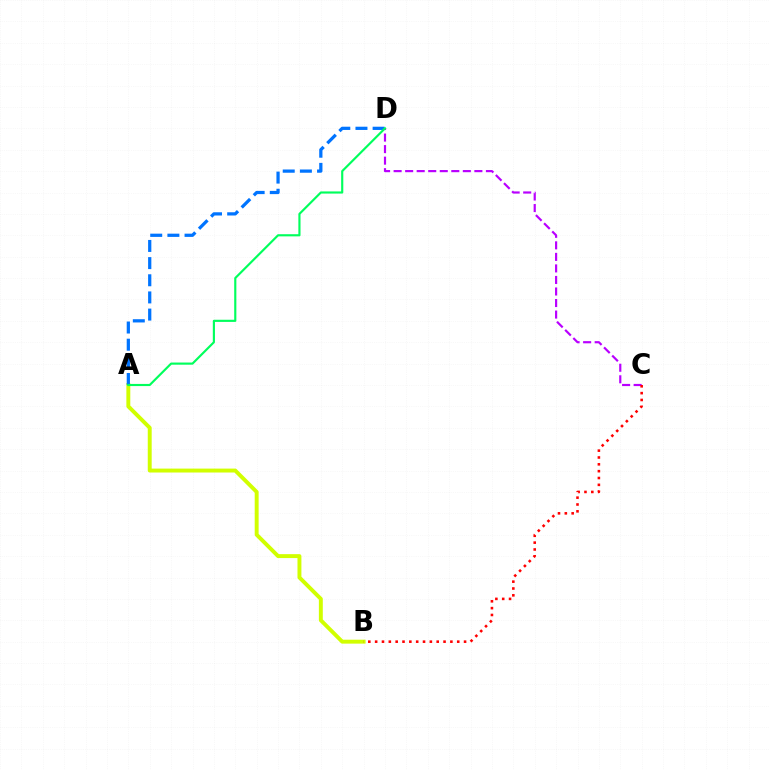{('A', 'B'): [{'color': '#d1ff00', 'line_style': 'solid', 'thickness': 2.83}], ('A', 'D'): [{'color': '#0074ff', 'line_style': 'dashed', 'thickness': 2.33}, {'color': '#00ff5c', 'line_style': 'solid', 'thickness': 1.55}], ('C', 'D'): [{'color': '#b900ff', 'line_style': 'dashed', 'thickness': 1.57}], ('B', 'C'): [{'color': '#ff0000', 'line_style': 'dotted', 'thickness': 1.86}]}